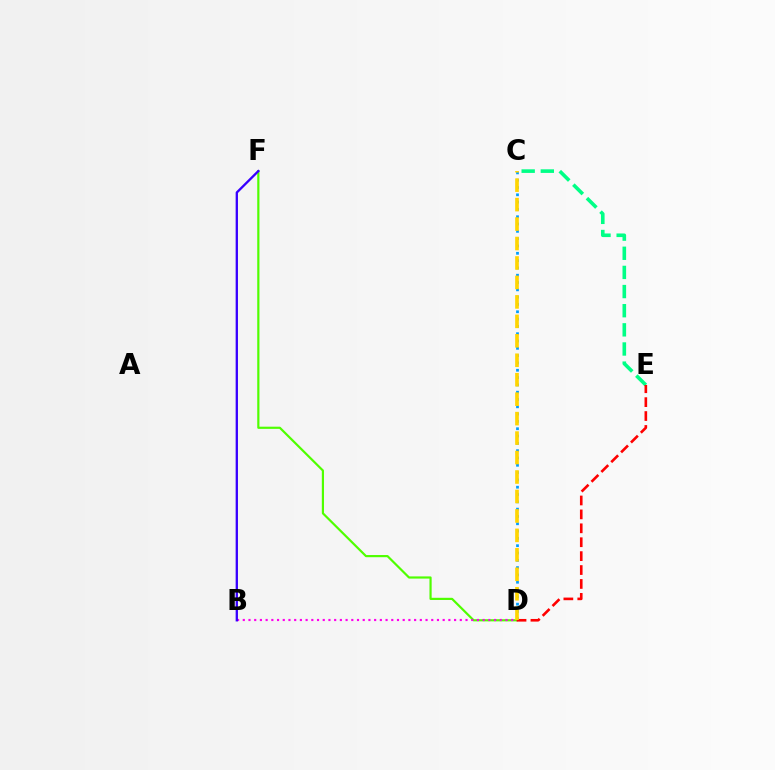{('C', 'D'): [{'color': '#009eff', 'line_style': 'dotted', 'thickness': 1.99}, {'color': '#ffd500', 'line_style': 'dashed', 'thickness': 2.64}], ('D', 'F'): [{'color': '#4fff00', 'line_style': 'solid', 'thickness': 1.57}], ('B', 'D'): [{'color': '#ff00ed', 'line_style': 'dotted', 'thickness': 1.55}], ('C', 'E'): [{'color': '#00ff86', 'line_style': 'dashed', 'thickness': 2.6}], ('B', 'F'): [{'color': '#3700ff', 'line_style': 'solid', 'thickness': 1.67}], ('D', 'E'): [{'color': '#ff0000', 'line_style': 'dashed', 'thickness': 1.89}]}